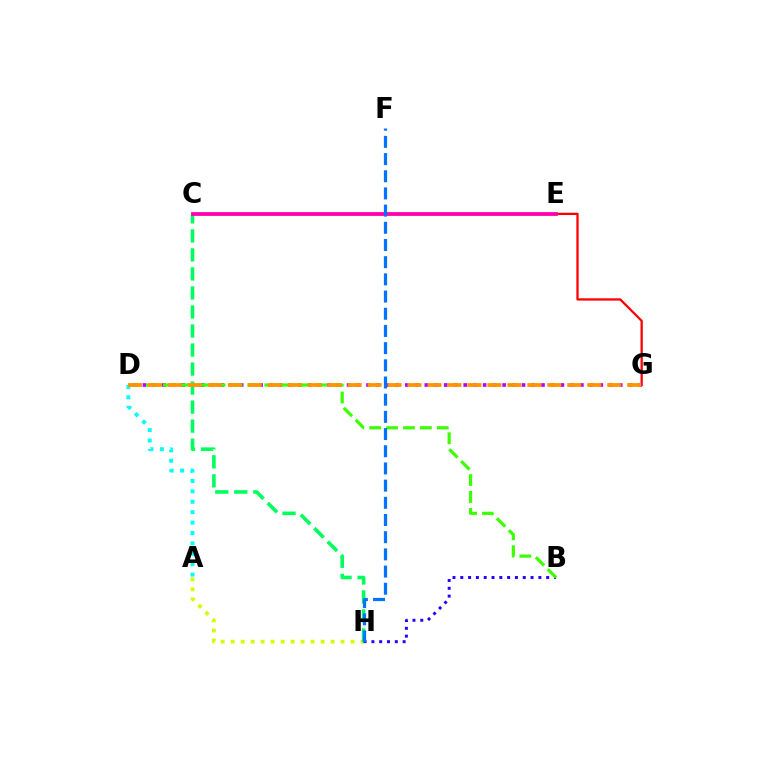{('A', 'H'): [{'color': '#d1ff00', 'line_style': 'dotted', 'thickness': 2.71}], ('E', 'G'): [{'color': '#ff0000', 'line_style': 'solid', 'thickness': 1.64}], ('D', 'G'): [{'color': '#b900ff', 'line_style': 'dotted', 'thickness': 2.64}, {'color': '#ff9400', 'line_style': 'dashed', 'thickness': 2.71}], ('B', 'H'): [{'color': '#2500ff', 'line_style': 'dotted', 'thickness': 2.12}], ('C', 'H'): [{'color': '#00ff5c', 'line_style': 'dashed', 'thickness': 2.58}], ('A', 'D'): [{'color': '#00fff6', 'line_style': 'dotted', 'thickness': 2.83}], ('B', 'D'): [{'color': '#3dff00', 'line_style': 'dashed', 'thickness': 2.29}], ('C', 'E'): [{'color': '#ff00ac', 'line_style': 'solid', 'thickness': 2.72}], ('F', 'H'): [{'color': '#0074ff', 'line_style': 'dashed', 'thickness': 2.33}]}